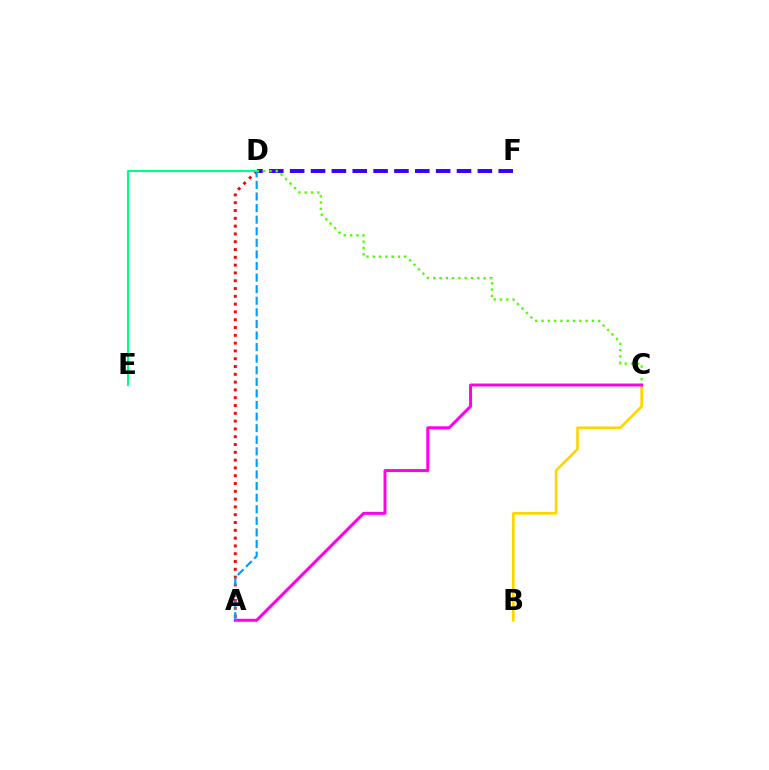{('D', 'F'): [{'color': '#3700ff', 'line_style': 'dashed', 'thickness': 2.83}], ('A', 'D'): [{'color': '#ff0000', 'line_style': 'dotted', 'thickness': 2.12}, {'color': '#009eff', 'line_style': 'dashed', 'thickness': 1.57}], ('B', 'C'): [{'color': '#ffd500', 'line_style': 'solid', 'thickness': 1.9}], ('C', 'D'): [{'color': '#4fff00', 'line_style': 'dotted', 'thickness': 1.71}], ('A', 'C'): [{'color': '#ff00ed', 'line_style': 'solid', 'thickness': 2.14}], ('D', 'E'): [{'color': '#00ff86', 'line_style': 'solid', 'thickness': 1.53}]}